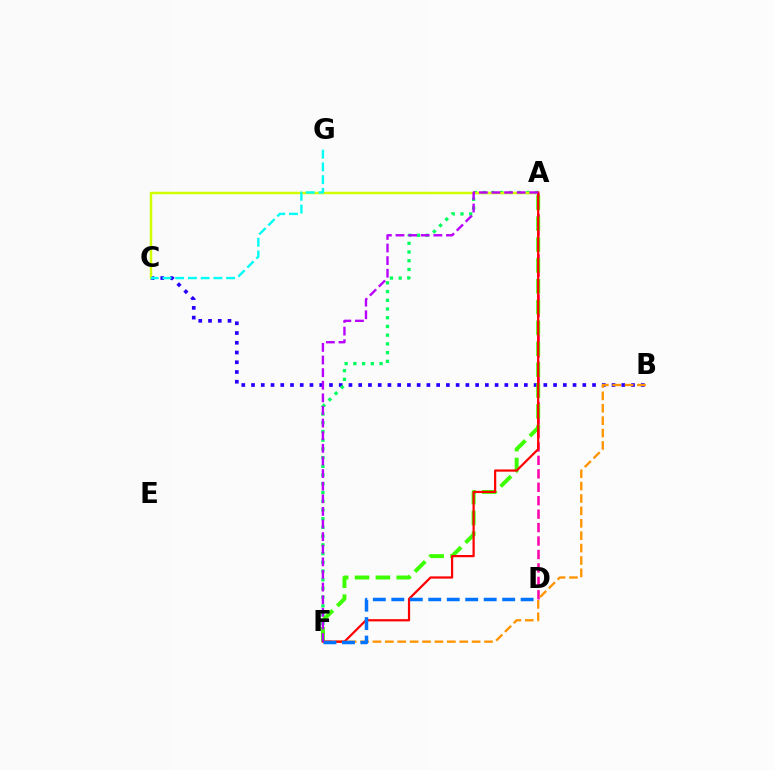{('B', 'C'): [{'color': '#2500ff', 'line_style': 'dotted', 'thickness': 2.65}], ('A', 'F'): [{'color': '#00ff5c', 'line_style': 'dotted', 'thickness': 2.37}, {'color': '#3dff00', 'line_style': 'dashed', 'thickness': 2.83}, {'color': '#ff0000', 'line_style': 'solid', 'thickness': 1.6}, {'color': '#b900ff', 'line_style': 'dashed', 'thickness': 1.71}], ('A', 'C'): [{'color': '#d1ff00', 'line_style': 'solid', 'thickness': 1.78}], ('C', 'G'): [{'color': '#00fff6', 'line_style': 'dashed', 'thickness': 1.73}], ('A', 'D'): [{'color': '#ff00ac', 'line_style': 'dashed', 'thickness': 1.83}], ('B', 'F'): [{'color': '#ff9400', 'line_style': 'dashed', 'thickness': 1.68}], ('D', 'F'): [{'color': '#0074ff', 'line_style': 'dashed', 'thickness': 2.51}]}